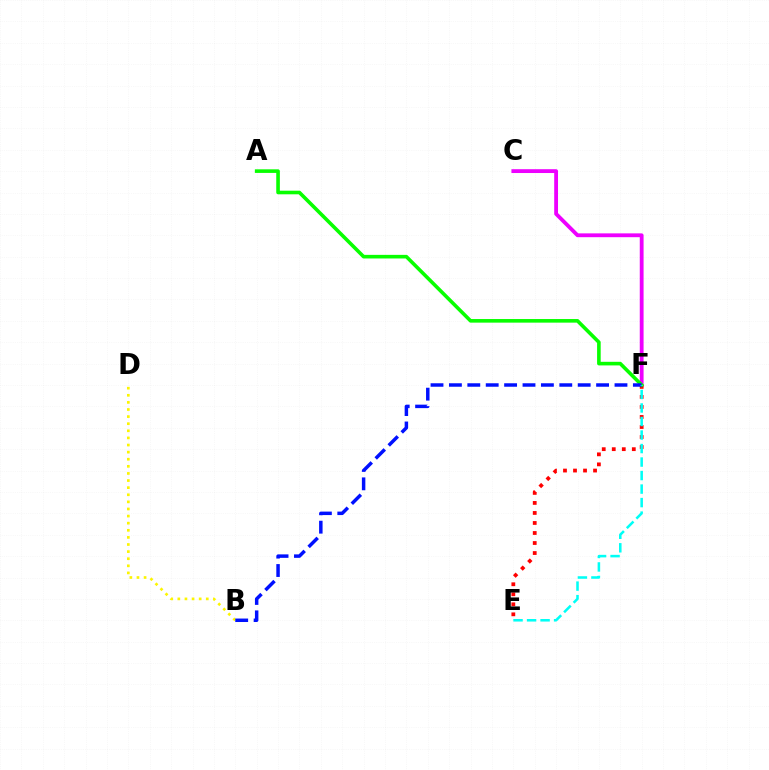{('C', 'F'): [{'color': '#ee00ff', 'line_style': 'solid', 'thickness': 2.75}], ('E', 'F'): [{'color': '#ff0000', 'line_style': 'dotted', 'thickness': 2.72}, {'color': '#00fff6', 'line_style': 'dashed', 'thickness': 1.84}], ('B', 'D'): [{'color': '#fcf500', 'line_style': 'dotted', 'thickness': 1.93}], ('A', 'F'): [{'color': '#08ff00', 'line_style': 'solid', 'thickness': 2.6}], ('B', 'F'): [{'color': '#0010ff', 'line_style': 'dashed', 'thickness': 2.5}]}